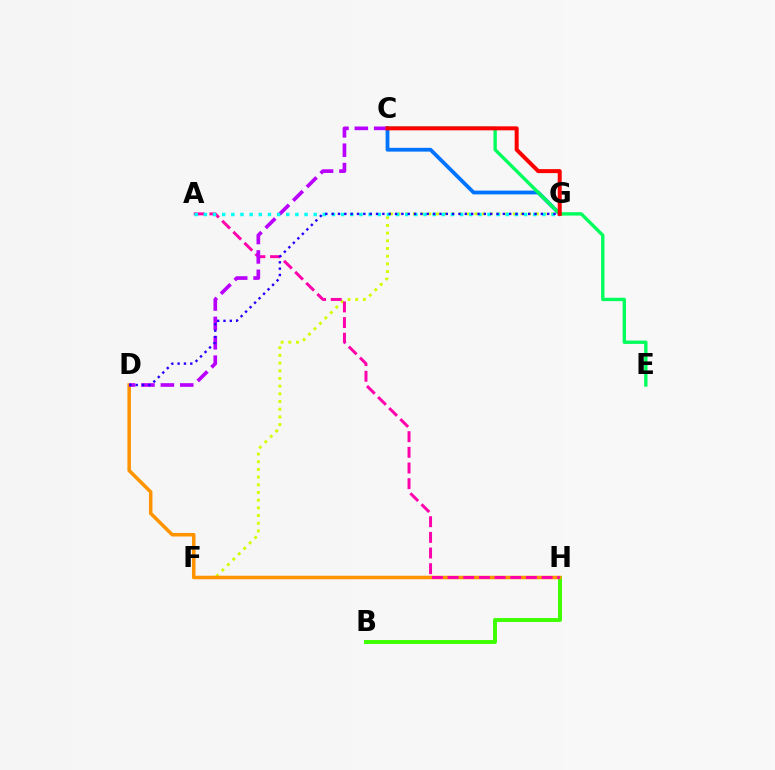{('B', 'H'): [{'color': '#3dff00', 'line_style': 'solid', 'thickness': 2.82}], ('F', 'G'): [{'color': '#d1ff00', 'line_style': 'dotted', 'thickness': 2.09}], ('D', 'H'): [{'color': '#ff9400', 'line_style': 'solid', 'thickness': 2.54}], ('C', 'G'): [{'color': '#0074ff', 'line_style': 'solid', 'thickness': 2.72}, {'color': '#ff0000', 'line_style': 'solid', 'thickness': 2.88}], ('A', 'H'): [{'color': '#ff00ac', 'line_style': 'dashed', 'thickness': 2.13}], ('C', 'D'): [{'color': '#b900ff', 'line_style': 'dashed', 'thickness': 2.63}], ('C', 'E'): [{'color': '#00ff5c', 'line_style': 'solid', 'thickness': 2.43}], ('A', 'G'): [{'color': '#00fff6', 'line_style': 'dotted', 'thickness': 2.49}], ('D', 'G'): [{'color': '#2500ff', 'line_style': 'dotted', 'thickness': 1.72}]}